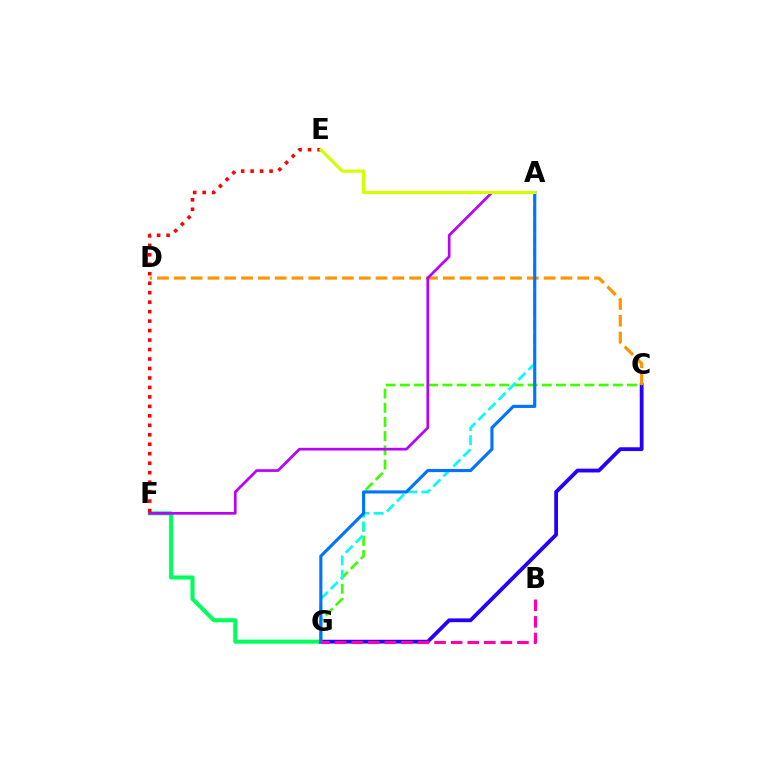{('F', 'G'): [{'color': '#00ff5c', 'line_style': 'solid', 'thickness': 2.92}], ('C', 'G'): [{'color': '#2500ff', 'line_style': 'solid', 'thickness': 2.74}, {'color': '#3dff00', 'line_style': 'dashed', 'thickness': 1.93}], ('C', 'D'): [{'color': '#ff9400', 'line_style': 'dashed', 'thickness': 2.28}], ('A', 'G'): [{'color': '#00fff6', 'line_style': 'dashed', 'thickness': 1.93}, {'color': '#0074ff', 'line_style': 'solid', 'thickness': 2.25}], ('A', 'F'): [{'color': '#b900ff', 'line_style': 'solid', 'thickness': 1.94}], ('B', 'G'): [{'color': '#ff00ac', 'line_style': 'dashed', 'thickness': 2.25}], ('E', 'F'): [{'color': '#ff0000', 'line_style': 'dotted', 'thickness': 2.57}], ('A', 'E'): [{'color': '#d1ff00', 'line_style': 'solid', 'thickness': 2.28}]}